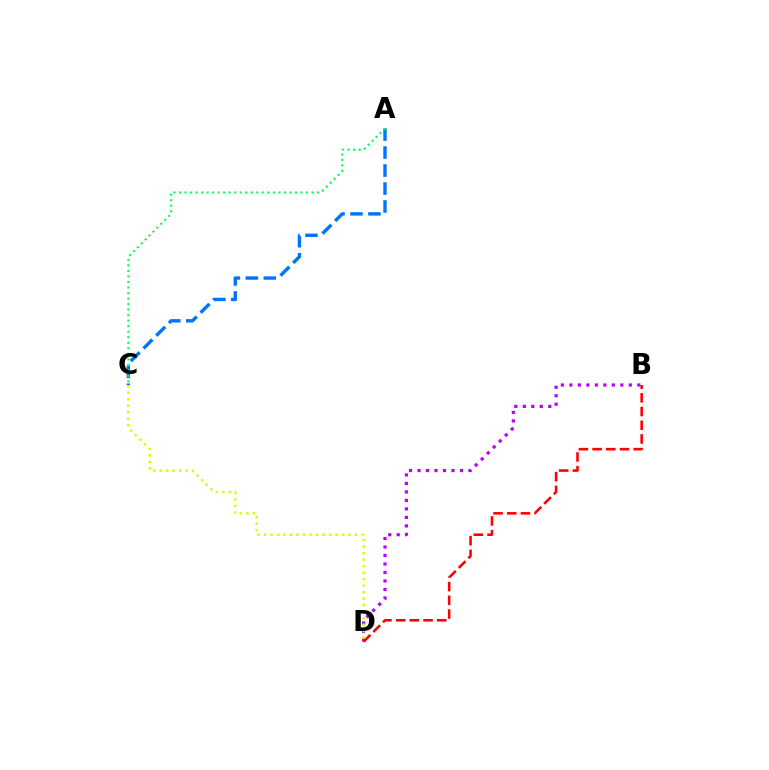{('B', 'D'): [{'color': '#b900ff', 'line_style': 'dotted', 'thickness': 2.31}, {'color': '#ff0000', 'line_style': 'dashed', 'thickness': 1.86}], ('C', 'D'): [{'color': '#d1ff00', 'line_style': 'dotted', 'thickness': 1.77}], ('A', 'C'): [{'color': '#0074ff', 'line_style': 'dashed', 'thickness': 2.44}, {'color': '#00ff5c', 'line_style': 'dotted', 'thickness': 1.5}]}